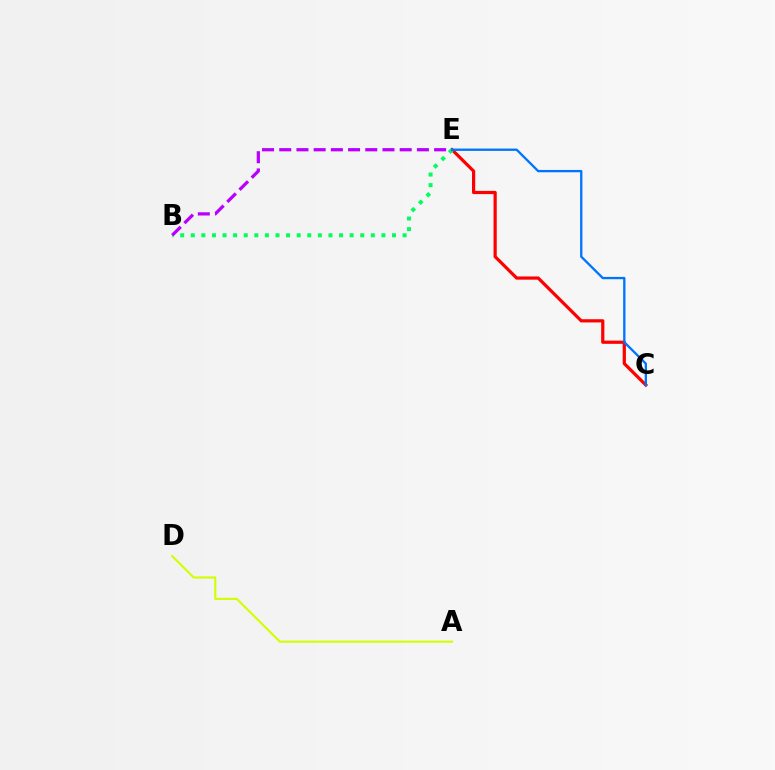{('C', 'E'): [{'color': '#ff0000', 'line_style': 'solid', 'thickness': 2.32}, {'color': '#0074ff', 'line_style': 'solid', 'thickness': 1.67}], ('B', 'E'): [{'color': '#00ff5c', 'line_style': 'dotted', 'thickness': 2.88}, {'color': '#b900ff', 'line_style': 'dashed', 'thickness': 2.34}], ('A', 'D'): [{'color': '#d1ff00', 'line_style': 'solid', 'thickness': 1.52}]}